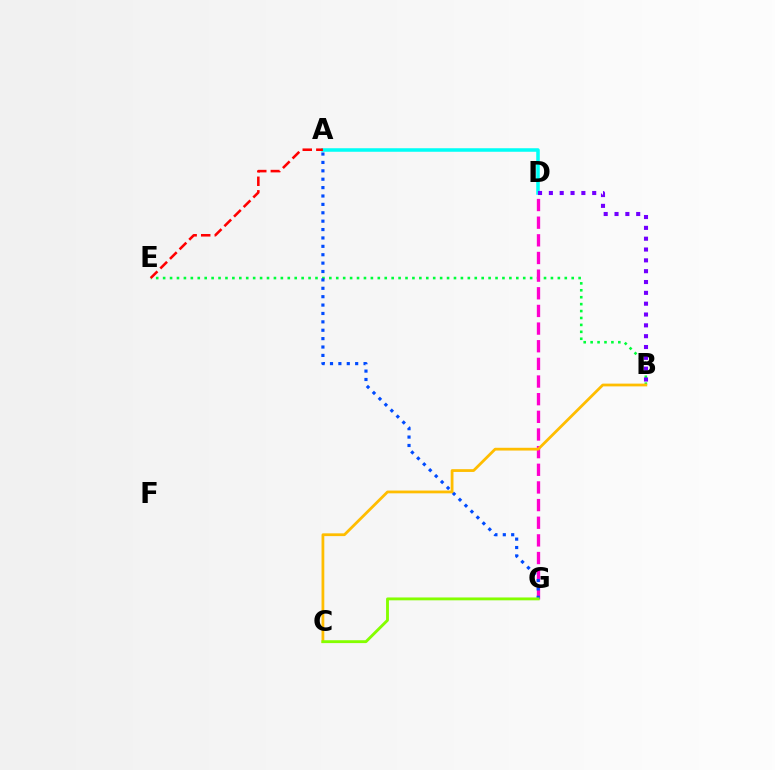{('A', 'D'): [{'color': '#00fff6', 'line_style': 'solid', 'thickness': 2.54}], ('B', 'E'): [{'color': '#00ff39', 'line_style': 'dotted', 'thickness': 1.88}], ('B', 'D'): [{'color': '#7200ff', 'line_style': 'dotted', 'thickness': 2.94}], ('D', 'G'): [{'color': '#ff00cf', 'line_style': 'dashed', 'thickness': 2.4}], ('A', 'G'): [{'color': '#004bff', 'line_style': 'dotted', 'thickness': 2.28}], ('B', 'C'): [{'color': '#ffbd00', 'line_style': 'solid', 'thickness': 1.99}], ('A', 'E'): [{'color': '#ff0000', 'line_style': 'dashed', 'thickness': 1.85}], ('C', 'G'): [{'color': '#84ff00', 'line_style': 'solid', 'thickness': 2.06}]}